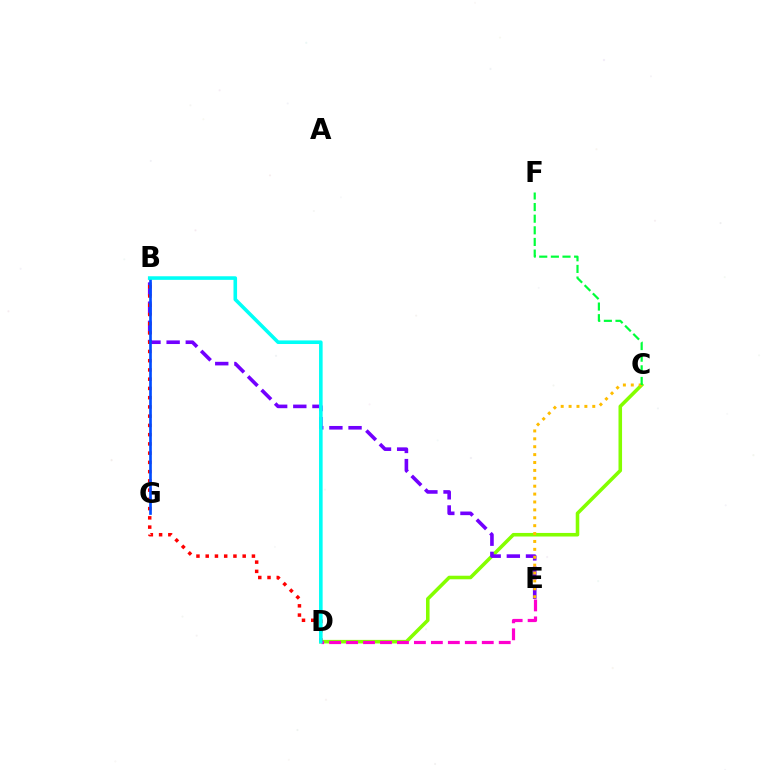{('C', 'D'): [{'color': '#84ff00', 'line_style': 'solid', 'thickness': 2.57}], ('B', 'E'): [{'color': '#7200ff', 'line_style': 'dashed', 'thickness': 2.6}], ('D', 'E'): [{'color': '#ff00cf', 'line_style': 'dashed', 'thickness': 2.3}], ('B', 'D'): [{'color': '#ff0000', 'line_style': 'dotted', 'thickness': 2.51}, {'color': '#00fff6', 'line_style': 'solid', 'thickness': 2.58}], ('B', 'G'): [{'color': '#004bff', 'line_style': 'solid', 'thickness': 1.92}], ('C', 'E'): [{'color': '#ffbd00', 'line_style': 'dotted', 'thickness': 2.15}], ('C', 'F'): [{'color': '#00ff39', 'line_style': 'dashed', 'thickness': 1.58}]}